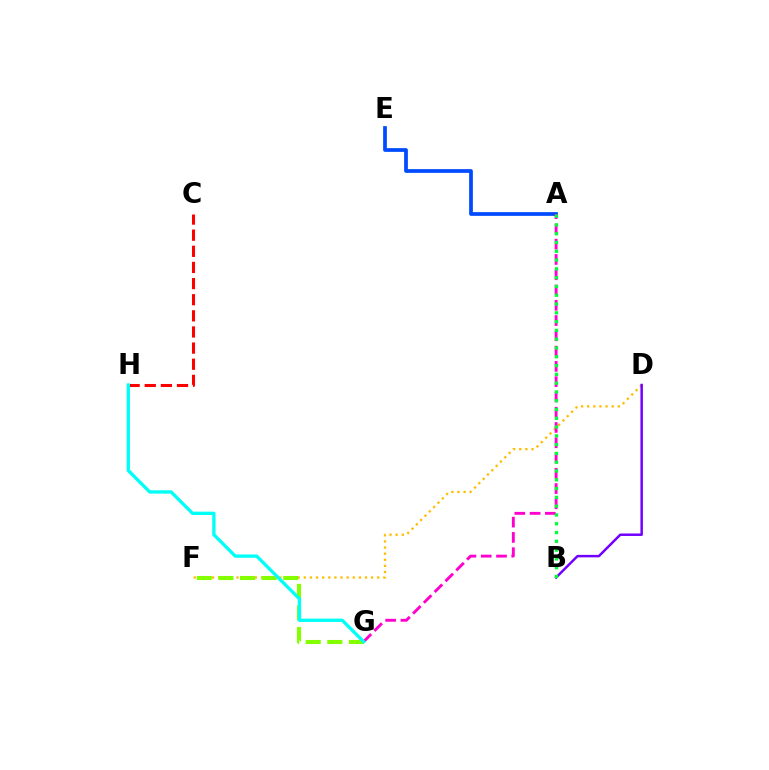{('D', 'F'): [{'color': '#ffbd00', 'line_style': 'dotted', 'thickness': 1.66}], ('A', 'E'): [{'color': '#004bff', 'line_style': 'solid', 'thickness': 2.68}], ('A', 'G'): [{'color': '#ff00cf', 'line_style': 'dashed', 'thickness': 2.07}], ('F', 'G'): [{'color': '#84ff00', 'line_style': 'dashed', 'thickness': 2.94}], ('C', 'H'): [{'color': '#ff0000', 'line_style': 'dashed', 'thickness': 2.19}], ('B', 'D'): [{'color': '#7200ff', 'line_style': 'solid', 'thickness': 1.79}], ('G', 'H'): [{'color': '#00fff6', 'line_style': 'solid', 'thickness': 2.4}], ('A', 'B'): [{'color': '#00ff39', 'line_style': 'dotted', 'thickness': 2.39}]}